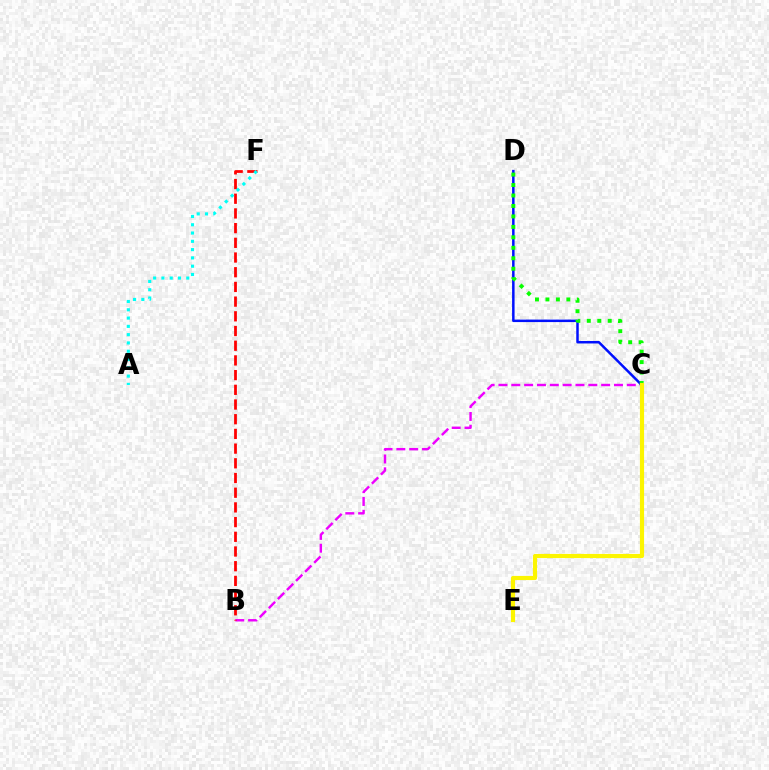{('B', 'C'): [{'color': '#ee00ff', 'line_style': 'dashed', 'thickness': 1.74}], ('C', 'D'): [{'color': '#0010ff', 'line_style': 'solid', 'thickness': 1.8}, {'color': '#08ff00', 'line_style': 'dotted', 'thickness': 2.84}], ('C', 'E'): [{'color': '#fcf500', 'line_style': 'solid', 'thickness': 2.99}], ('B', 'F'): [{'color': '#ff0000', 'line_style': 'dashed', 'thickness': 2.0}], ('A', 'F'): [{'color': '#00fff6', 'line_style': 'dotted', 'thickness': 2.25}]}